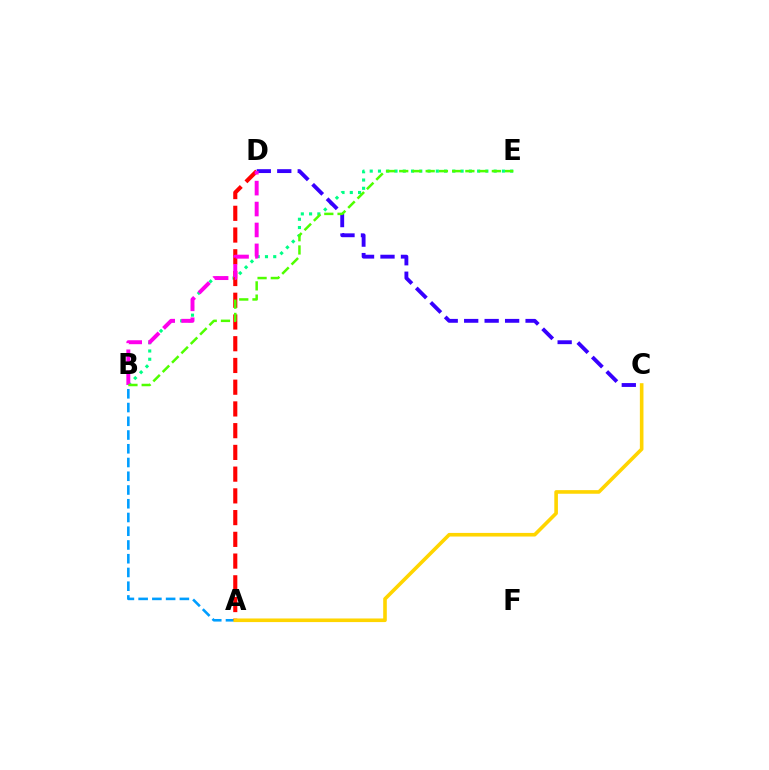{('B', 'E'): [{'color': '#00ff86', 'line_style': 'dotted', 'thickness': 2.24}, {'color': '#4fff00', 'line_style': 'dashed', 'thickness': 1.8}], ('A', 'B'): [{'color': '#009eff', 'line_style': 'dashed', 'thickness': 1.87}], ('A', 'D'): [{'color': '#ff0000', 'line_style': 'dashed', 'thickness': 2.95}], ('C', 'D'): [{'color': '#3700ff', 'line_style': 'dashed', 'thickness': 2.78}], ('B', 'D'): [{'color': '#ff00ed', 'line_style': 'dashed', 'thickness': 2.84}], ('A', 'C'): [{'color': '#ffd500', 'line_style': 'solid', 'thickness': 2.6}]}